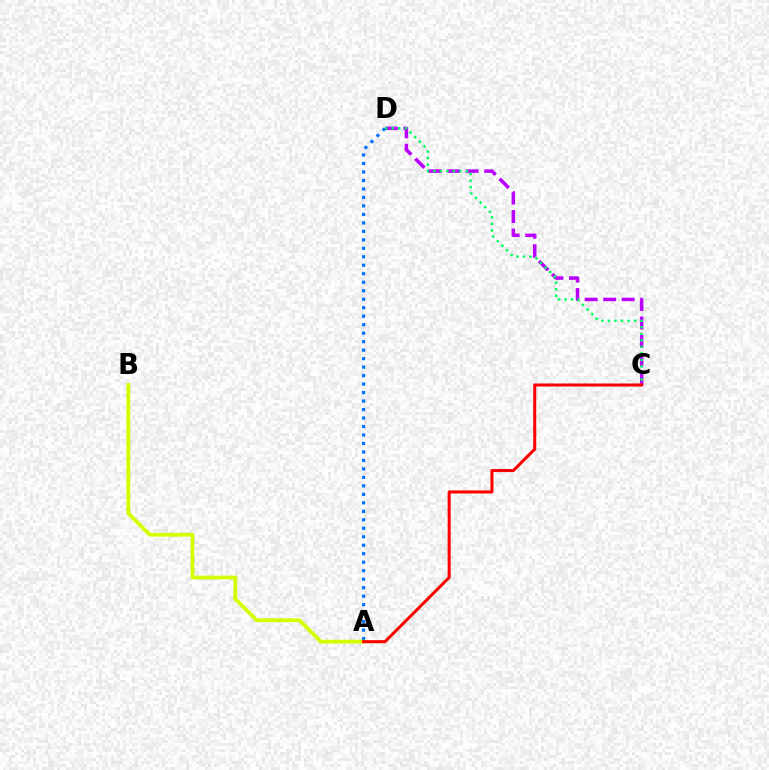{('C', 'D'): [{'color': '#b900ff', 'line_style': 'dashed', 'thickness': 2.52}, {'color': '#00ff5c', 'line_style': 'dotted', 'thickness': 1.77}], ('A', 'D'): [{'color': '#0074ff', 'line_style': 'dotted', 'thickness': 2.31}], ('A', 'B'): [{'color': '#d1ff00', 'line_style': 'solid', 'thickness': 2.72}], ('A', 'C'): [{'color': '#ff0000', 'line_style': 'solid', 'thickness': 2.19}]}